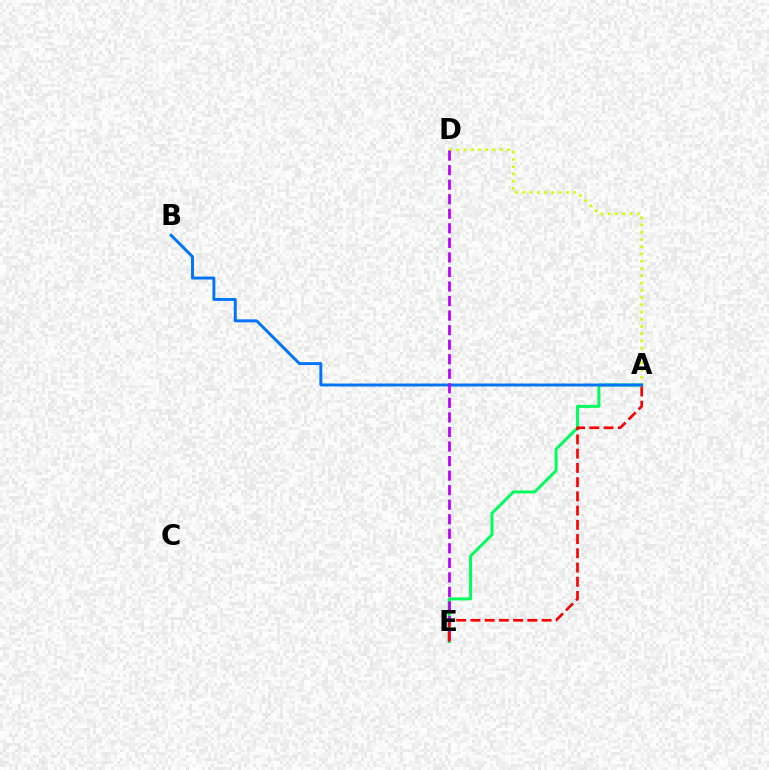{('A', 'D'): [{'color': '#d1ff00', 'line_style': 'dotted', 'thickness': 1.97}], ('A', 'E'): [{'color': '#00ff5c', 'line_style': 'solid', 'thickness': 2.14}, {'color': '#ff0000', 'line_style': 'dashed', 'thickness': 1.93}], ('A', 'B'): [{'color': '#0074ff', 'line_style': 'solid', 'thickness': 2.11}], ('D', 'E'): [{'color': '#b900ff', 'line_style': 'dashed', 'thickness': 1.98}]}